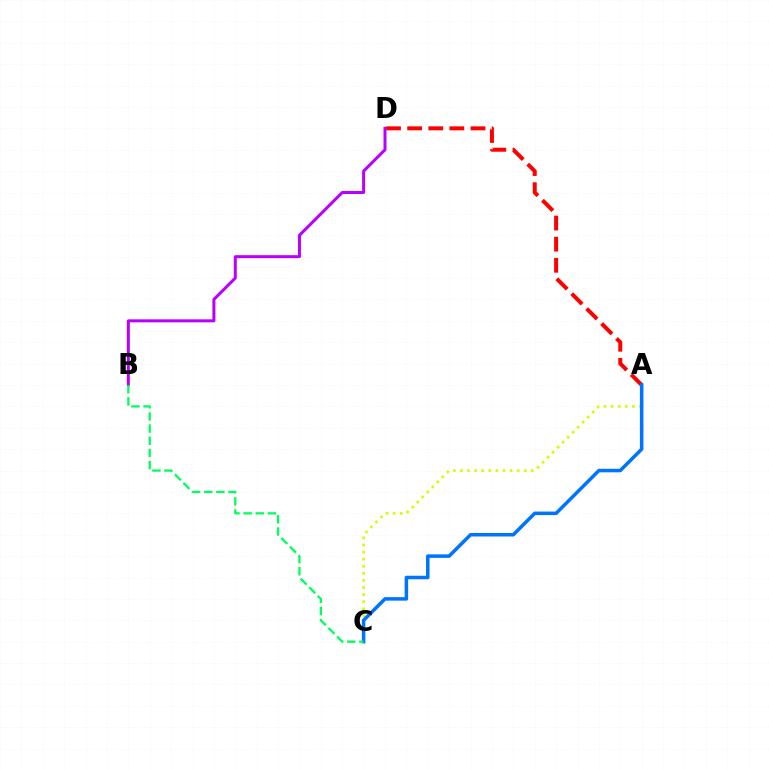{('A', 'D'): [{'color': '#ff0000', 'line_style': 'dashed', 'thickness': 2.87}], ('A', 'C'): [{'color': '#d1ff00', 'line_style': 'dotted', 'thickness': 1.93}, {'color': '#0074ff', 'line_style': 'solid', 'thickness': 2.53}], ('B', 'D'): [{'color': '#b900ff', 'line_style': 'solid', 'thickness': 2.17}], ('B', 'C'): [{'color': '#00ff5c', 'line_style': 'dashed', 'thickness': 1.65}]}